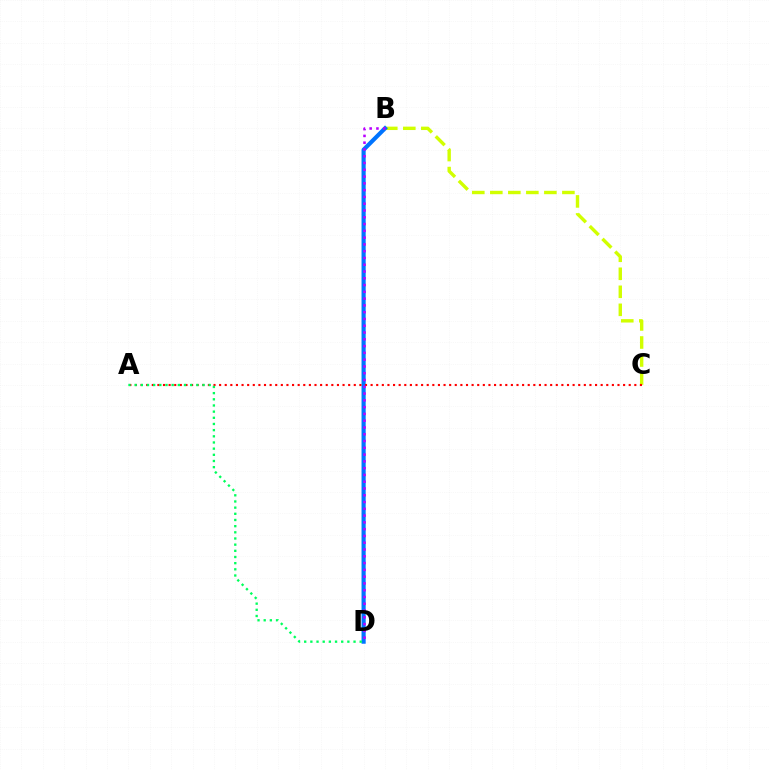{('B', 'C'): [{'color': '#d1ff00', 'line_style': 'dashed', 'thickness': 2.45}], ('B', 'D'): [{'color': '#0074ff', 'line_style': 'solid', 'thickness': 2.99}, {'color': '#b900ff', 'line_style': 'dotted', 'thickness': 1.84}], ('A', 'C'): [{'color': '#ff0000', 'line_style': 'dotted', 'thickness': 1.52}], ('A', 'D'): [{'color': '#00ff5c', 'line_style': 'dotted', 'thickness': 1.68}]}